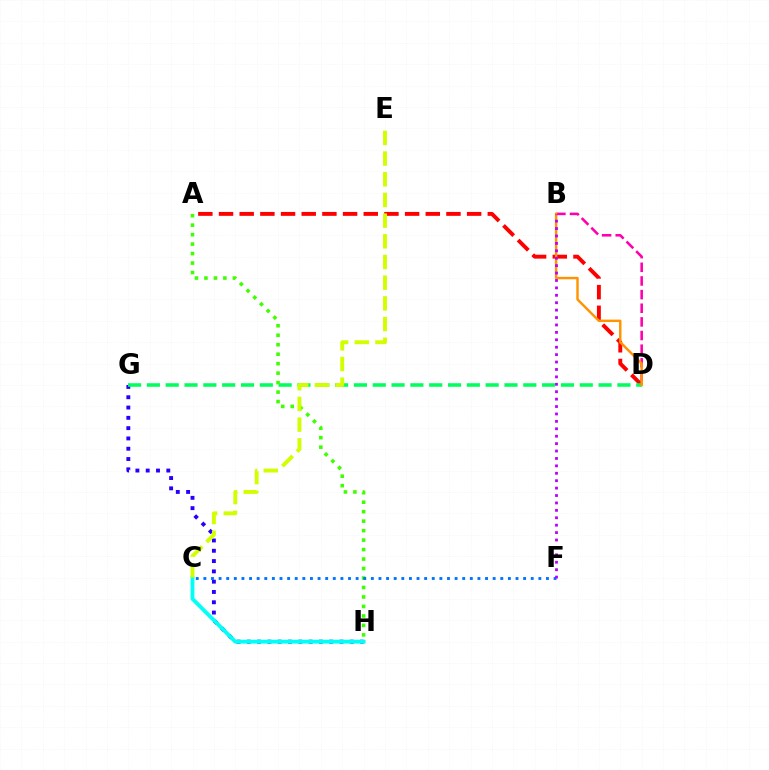{('B', 'D'): [{'color': '#ff00ac', 'line_style': 'dashed', 'thickness': 1.85}, {'color': '#ff9400', 'line_style': 'solid', 'thickness': 1.75}], ('G', 'H'): [{'color': '#2500ff', 'line_style': 'dotted', 'thickness': 2.8}], ('C', 'H'): [{'color': '#00fff6', 'line_style': 'solid', 'thickness': 2.76}], ('A', 'D'): [{'color': '#ff0000', 'line_style': 'dashed', 'thickness': 2.81}], ('D', 'G'): [{'color': '#00ff5c', 'line_style': 'dashed', 'thickness': 2.56}], ('A', 'H'): [{'color': '#3dff00', 'line_style': 'dotted', 'thickness': 2.57}], ('C', 'F'): [{'color': '#0074ff', 'line_style': 'dotted', 'thickness': 2.07}], ('B', 'F'): [{'color': '#b900ff', 'line_style': 'dotted', 'thickness': 2.01}], ('C', 'E'): [{'color': '#d1ff00', 'line_style': 'dashed', 'thickness': 2.81}]}